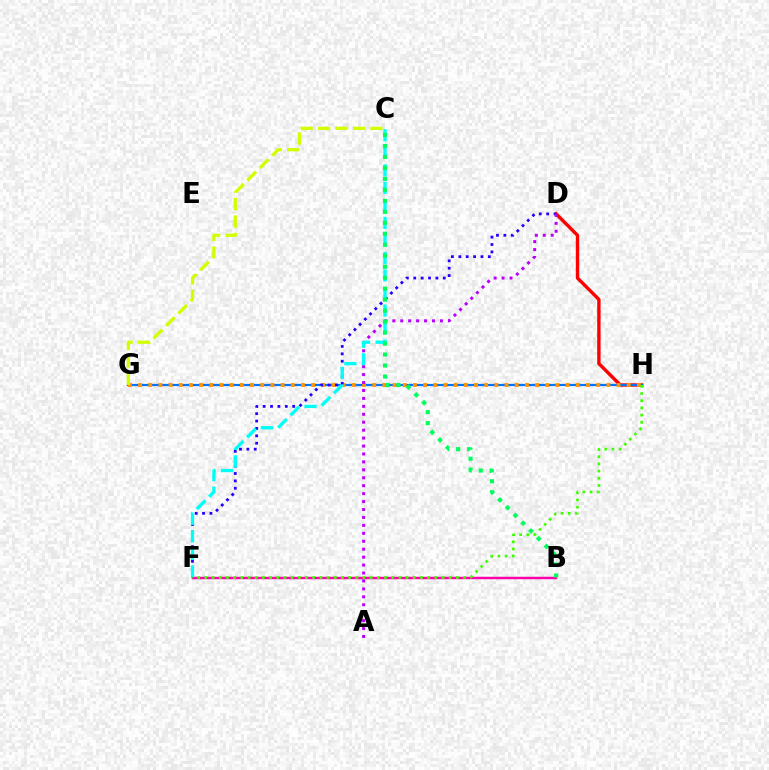{('D', 'H'): [{'color': '#ff0000', 'line_style': 'solid', 'thickness': 2.45}], ('G', 'H'): [{'color': '#0074ff', 'line_style': 'solid', 'thickness': 1.59}, {'color': '#ff9400', 'line_style': 'dotted', 'thickness': 2.77}], ('B', 'F'): [{'color': '#ff00ac', 'line_style': 'solid', 'thickness': 1.78}], ('C', 'G'): [{'color': '#d1ff00', 'line_style': 'dashed', 'thickness': 2.37}], ('D', 'F'): [{'color': '#2500ff', 'line_style': 'dotted', 'thickness': 2.01}], ('A', 'D'): [{'color': '#b900ff', 'line_style': 'dotted', 'thickness': 2.16}], ('C', 'F'): [{'color': '#00fff6', 'line_style': 'dashed', 'thickness': 2.38}], ('B', 'C'): [{'color': '#00ff5c', 'line_style': 'dotted', 'thickness': 2.98}], ('F', 'H'): [{'color': '#3dff00', 'line_style': 'dotted', 'thickness': 1.95}]}